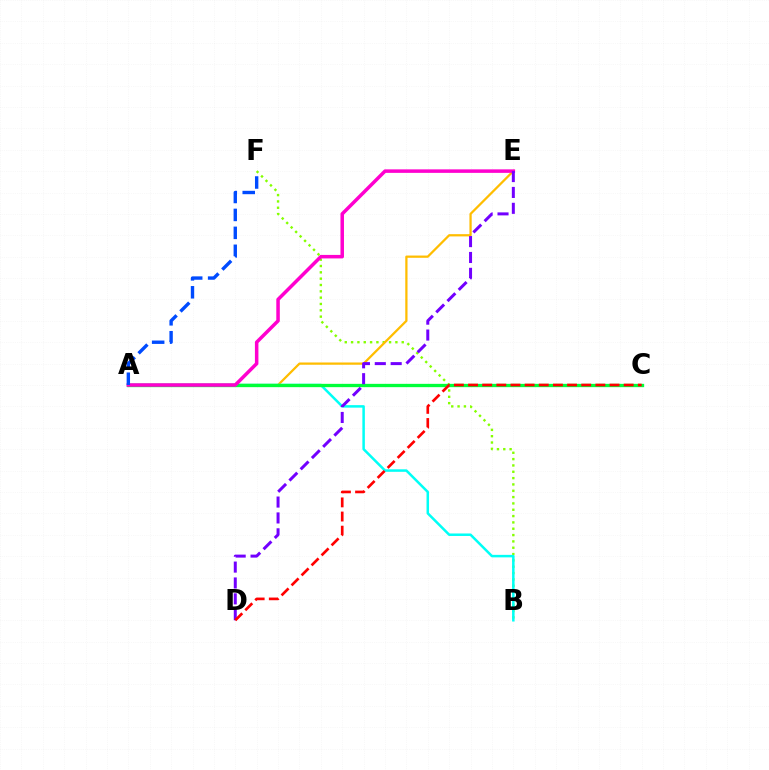{('B', 'F'): [{'color': '#84ff00', 'line_style': 'dotted', 'thickness': 1.72}], ('A', 'E'): [{'color': '#ffbd00', 'line_style': 'solid', 'thickness': 1.62}, {'color': '#ff00cf', 'line_style': 'solid', 'thickness': 2.52}], ('A', 'B'): [{'color': '#00fff6', 'line_style': 'solid', 'thickness': 1.8}], ('A', 'C'): [{'color': '#00ff39', 'line_style': 'solid', 'thickness': 2.39}], ('A', 'F'): [{'color': '#004bff', 'line_style': 'dashed', 'thickness': 2.44}], ('D', 'E'): [{'color': '#7200ff', 'line_style': 'dashed', 'thickness': 2.16}], ('C', 'D'): [{'color': '#ff0000', 'line_style': 'dashed', 'thickness': 1.92}]}